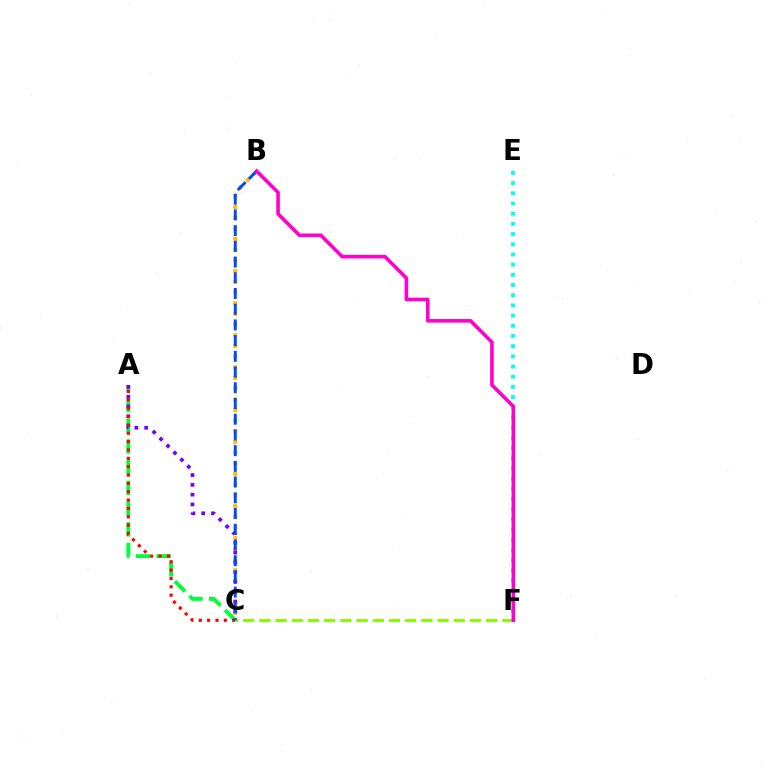{('E', 'F'): [{'color': '#00fff6', 'line_style': 'dotted', 'thickness': 2.77}], ('A', 'C'): [{'color': '#00ff39', 'line_style': 'dashed', 'thickness': 2.81}, {'color': '#7200ff', 'line_style': 'dotted', 'thickness': 2.66}, {'color': '#ff0000', 'line_style': 'dotted', 'thickness': 2.27}], ('B', 'C'): [{'color': '#ffbd00', 'line_style': 'dotted', 'thickness': 2.9}, {'color': '#004bff', 'line_style': 'dashed', 'thickness': 2.14}], ('C', 'F'): [{'color': '#84ff00', 'line_style': 'dashed', 'thickness': 2.2}], ('B', 'F'): [{'color': '#ff00cf', 'line_style': 'solid', 'thickness': 2.59}]}